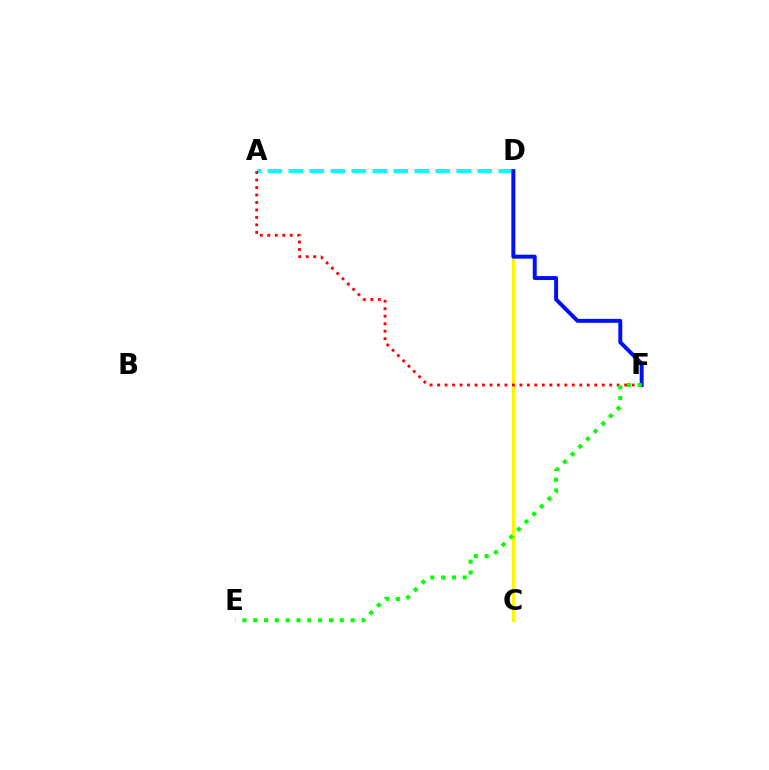{('A', 'D'): [{'color': '#00fff6', 'line_style': 'dashed', 'thickness': 2.85}], ('C', 'D'): [{'color': '#ee00ff', 'line_style': 'dashed', 'thickness': 1.8}, {'color': '#fcf500', 'line_style': 'solid', 'thickness': 2.19}], ('D', 'F'): [{'color': '#0010ff', 'line_style': 'solid', 'thickness': 2.85}], ('A', 'F'): [{'color': '#ff0000', 'line_style': 'dotted', 'thickness': 2.03}], ('E', 'F'): [{'color': '#08ff00', 'line_style': 'dotted', 'thickness': 2.94}]}